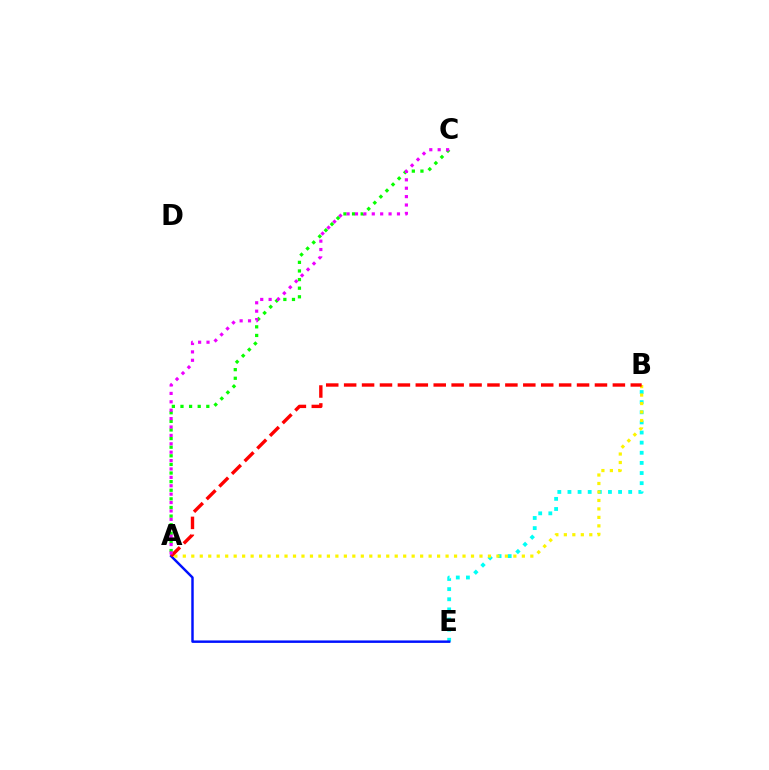{('A', 'C'): [{'color': '#08ff00', 'line_style': 'dotted', 'thickness': 2.34}, {'color': '#ee00ff', 'line_style': 'dotted', 'thickness': 2.28}], ('B', 'E'): [{'color': '#00fff6', 'line_style': 'dotted', 'thickness': 2.75}], ('A', 'E'): [{'color': '#0010ff', 'line_style': 'solid', 'thickness': 1.77}], ('A', 'B'): [{'color': '#fcf500', 'line_style': 'dotted', 'thickness': 2.3}, {'color': '#ff0000', 'line_style': 'dashed', 'thickness': 2.43}]}